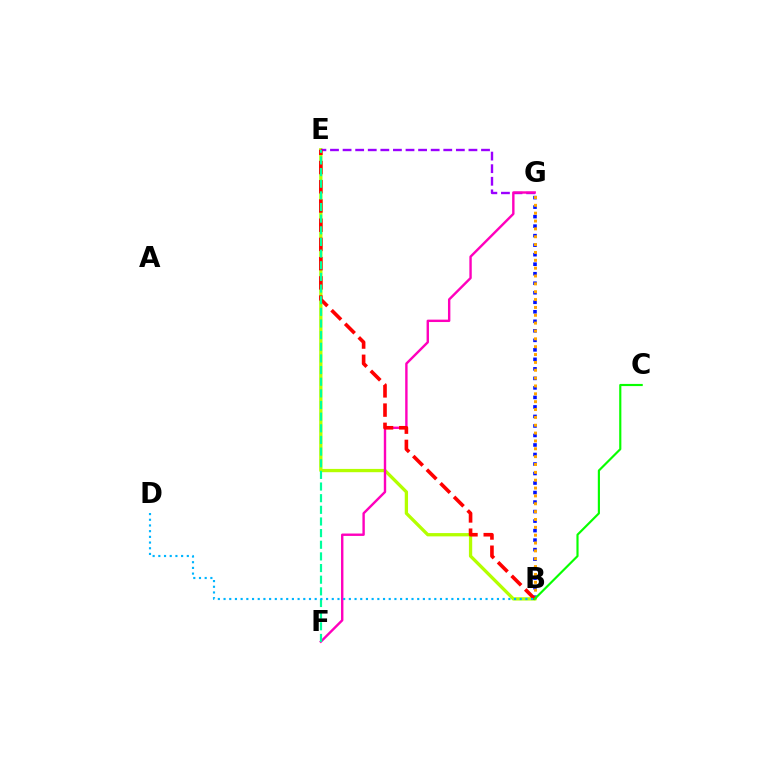{('B', 'E'): [{'color': '#b3ff00', 'line_style': 'solid', 'thickness': 2.37}, {'color': '#ff0000', 'line_style': 'dashed', 'thickness': 2.61}], ('B', 'G'): [{'color': '#0010ff', 'line_style': 'dotted', 'thickness': 2.59}, {'color': '#ffa500', 'line_style': 'dotted', 'thickness': 2.13}], ('E', 'G'): [{'color': '#9b00ff', 'line_style': 'dashed', 'thickness': 1.71}], ('F', 'G'): [{'color': '#ff00bd', 'line_style': 'solid', 'thickness': 1.73}], ('E', 'F'): [{'color': '#00ff9d', 'line_style': 'dashed', 'thickness': 1.58}], ('B', 'D'): [{'color': '#00b5ff', 'line_style': 'dotted', 'thickness': 1.55}], ('B', 'C'): [{'color': '#08ff00', 'line_style': 'solid', 'thickness': 1.55}]}